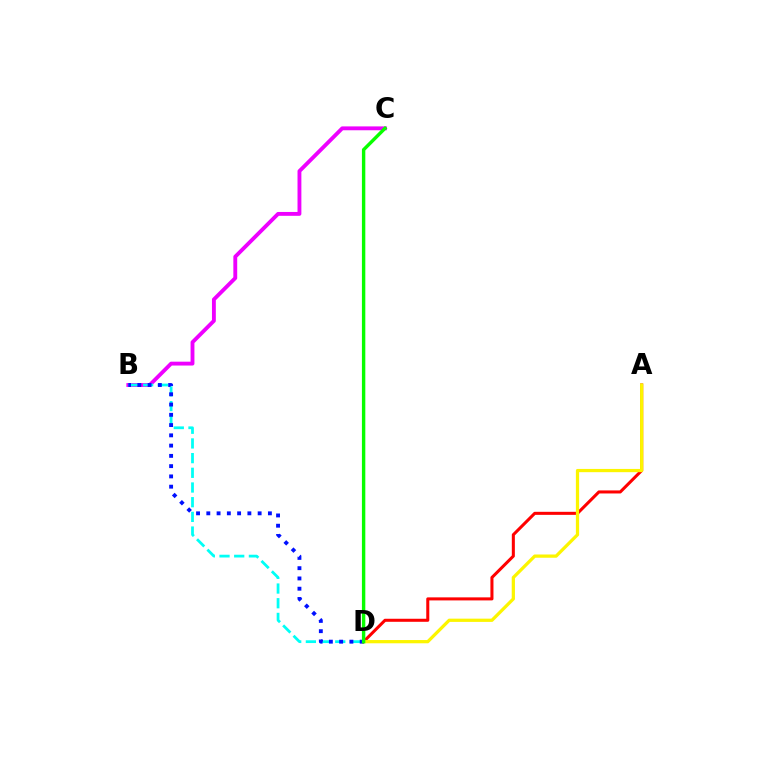{('A', 'D'): [{'color': '#ff0000', 'line_style': 'solid', 'thickness': 2.19}, {'color': '#fcf500', 'line_style': 'solid', 'thickness': 2.34}], ('B', 'C'): [{'color': '#ee00ff', 'line_style': 'solid', 'thickness': 2.78}], ('B', 'D'): [{'color': '#00fff6', 'line_style': 'dashed', 'thickness': 1.99}, {'color': '#0010ff', 'line_style': 'dotted', 'thickness': 2.79}], ('C', 'D'): [{'color': '#08ff00', 'line_style': 'solid', 'thickness': 2.45}]}